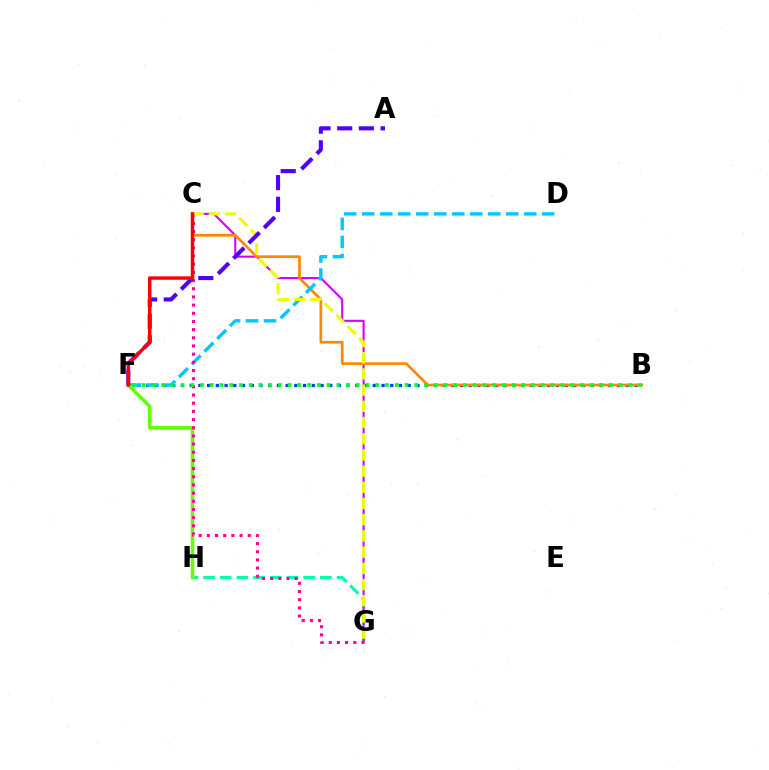{('G', 'H'): [{'color': '#00ffaf', 'line_style': 'dashed', 'thickness': 2.27}], ('C', 'G'): [{'color': '#d600ff', 'line_style': 'solid', 'thickness': 1.51}, {'color': '#ff00a0', 'line_style': 'dotted', 'thickness': 2.22}, {'color': '#eeff00', 'line_style': 'dashed', 'thickness': 2.2}], ('B', 'F'): [{'color': '#003fff', 'line_style': 'dotted', 'thickness': 2.37}, {'color': '#00ff27', 'line_style': 'dotted', 'thickness': 2.65}], ('B', 'C'): [{'color': '#ff8800', 'line_style': 'solid', 'thickness': 1.94}], ('D', 'F'): [{'color': '#00c7ff', 'line_style': 'dashed', 'thickness': 2.45}], ('F', 'H'): [{'color': '#66ff00', 'line_style': 'solid', 'thickness': 2.56}], ('A', 'F'): [{'color': '#4f00ff', 'line_style': 'dashed', 'thickness': 2.95}], ('C', 'F'): [{'color': '#ff0000', 'line_style': 'solid', 'thickness': 2.47}]}